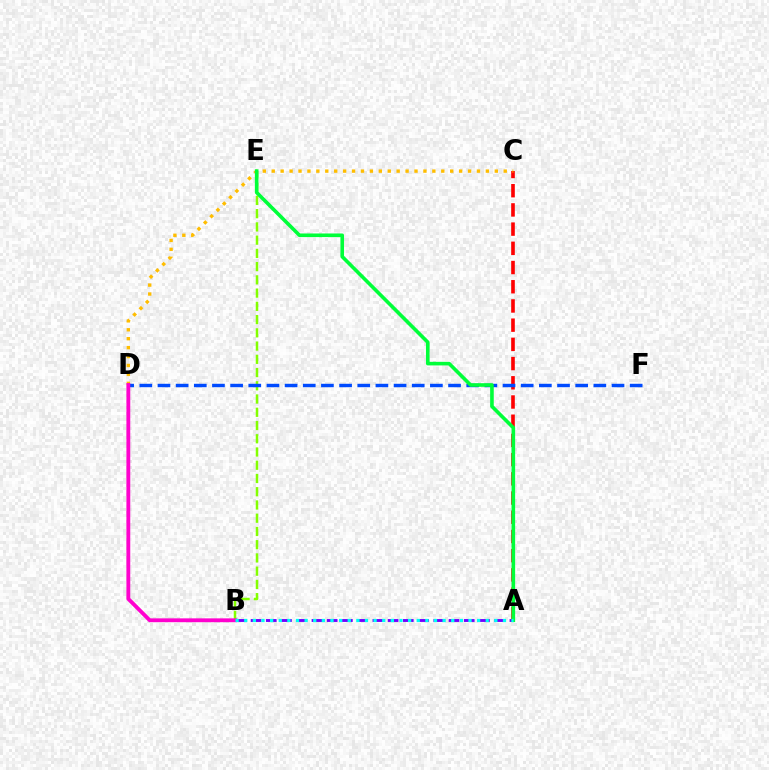{('A', 'B'): [{'color': '#7200ff', 'line_style': 'dashed', 'thickness': 2.07}, {'color': '#00fff6', 'line_style': 'dotted', 'thickness': 2.34}], ('A', 'C'): [{'color': '#ff0000', 'line_style': 'dashed', 'thickness': 2.61}], ('B', 'E'): [{'color': '#84ff00', 'line_style': 'dashed', 'thickness': 1.8}], ('C', 'D'): [{'color': '#ffbd00', 'line_style': 'dotted', 'thickness': 2.42}], ('D', 'F'): [{'color': '#004bff', 'line_style': 'dashed', 'thickness': 2.47}], ('A', 'E'): [{'color': '#00ff39', 'line_style': 'solid', 'thickness': 2.6}], ('B', 'D'): [{'color': '#ff00cf', 'line_style': 'solid', 'thickness': 2.76}]}